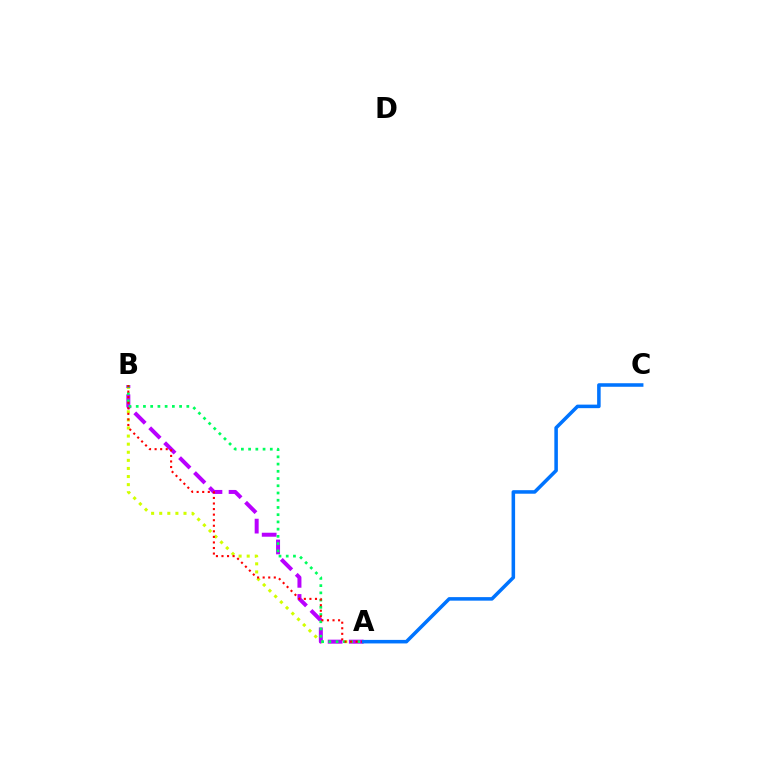{('A', 'B'): [{'color': '#d1ff00', 'line_style': 'dotted', 'thickness': 2.2}, {'color': '#b900ff', 'line_style': 'dashed', 'thickness': 2.87}, {'color': '#00ff5c', 'line_style': 'dotted', 'thickness': 1.96}, {'color': '#ff0000', 'line_style': 'dotted', 'thickness': 1.51}], ('A', 'C'): [{'color': '#0074ff', 'line_style': 'solid', 'thickness': 2.55}]}